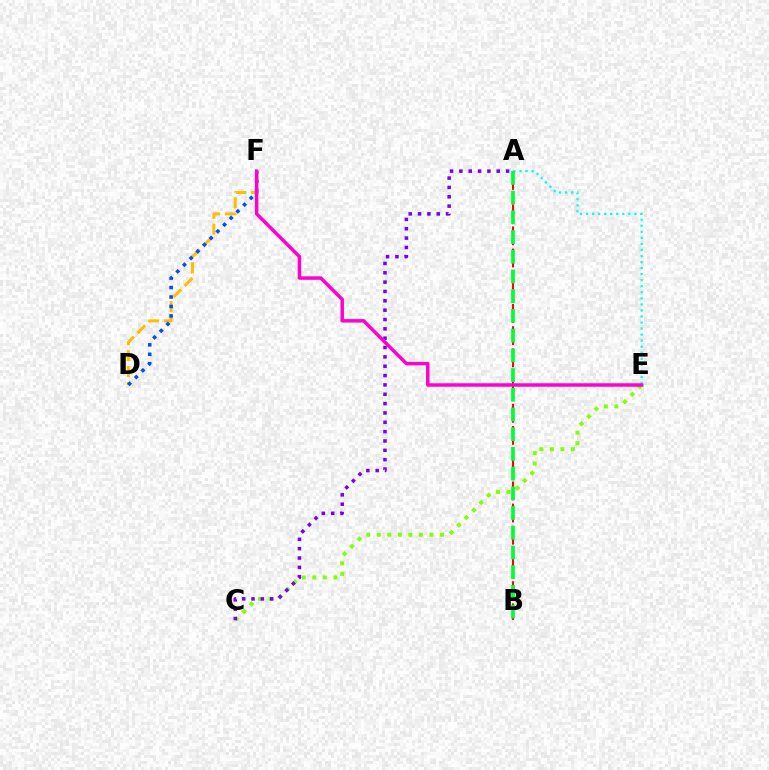{('C', 'E'): [{'color': '#84ff00', 'line_style': 'dotted', 'thickness': 2.86}], ('D', 'F'): [{'color': '#ffbd00', 'line_style': 'dashed', 'thickness': 2.16}, {'color': '#004bff', 'line_style': 'dotted', 'thickness': 2.57}], ('A', 'C'): [{'color': '#7200ff', 'line_style': 'dotted', 'thickness': 2.54}], ('A', 'E'): [{'color': '#00fff6', 'line_style': 'dotted', 'thickness': 1.64}], ('A', 'B'): [{'color': '#ff0000', 'line_style': 'dashed', 'thickness': 1.51}, {'color': '#00ff39', 'line_style': 'dashed', 'thickness': 2.68}], ('E', 'F'): [{'color': '#ff00cf', 'line_style': 'solid', 'thickness': 2.5}]}